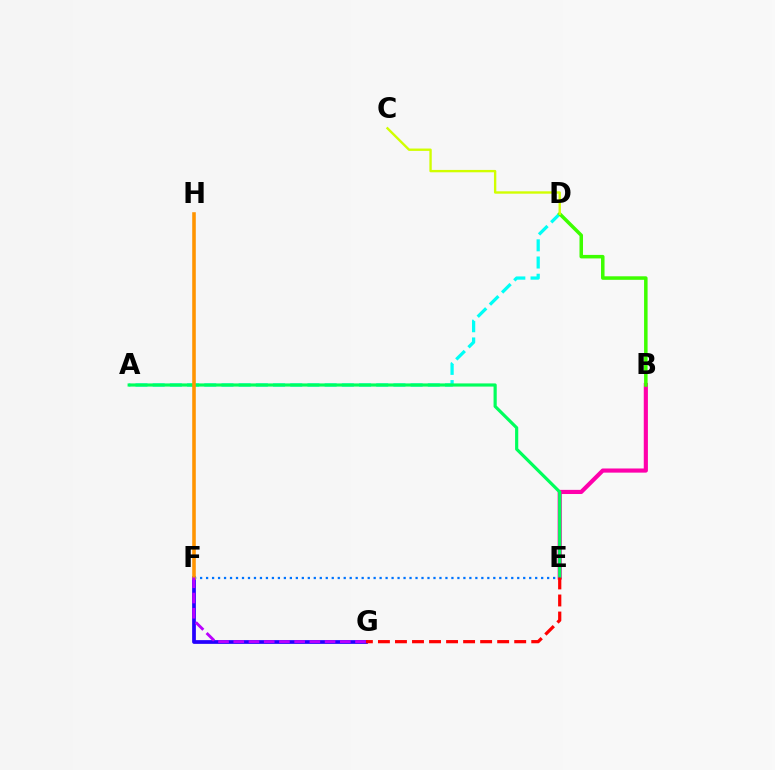{('A', 'D'): [{'color': '#00fff6', 'line_style': 'dashed', 'thickness': 2.34}], ('B', 'E'): [{'color': '#ff00ac', 'line_style': 'solid', 'thickness': 2.98}], ('F', 'G'): [{'color': '#2500ff', 'line_style': 'solid', 'thickness': 2.69}, {'color': '#b900ff', 'line_style': 'dashed', 'thickness': 2.07}], ('A', 'E'): [{'color': '#00ff5c', 'line_style': 'solid', 'thickness': 2.29}], ('E', 'F'): [{'color': '#0074ff', 'line_style': 'dotted', 'thickness': 1.63}], ('E', 'G'): [{'color': '#ff0000', 'line_style': 'dashed', 'thickness': 2.31}], ('F', 'H'): [{'color': '#ff9400', 'line_style': 'solid', 'thickness': 2.57}], ('B', 'D'): [{'color': '#3dff00', 'line_style': 'solid', 'thickness': 2.53}], ('C', 'D'): [{'color': '#d1ff00', 'line_style': 'solid', 'thickness': 1.7}]}